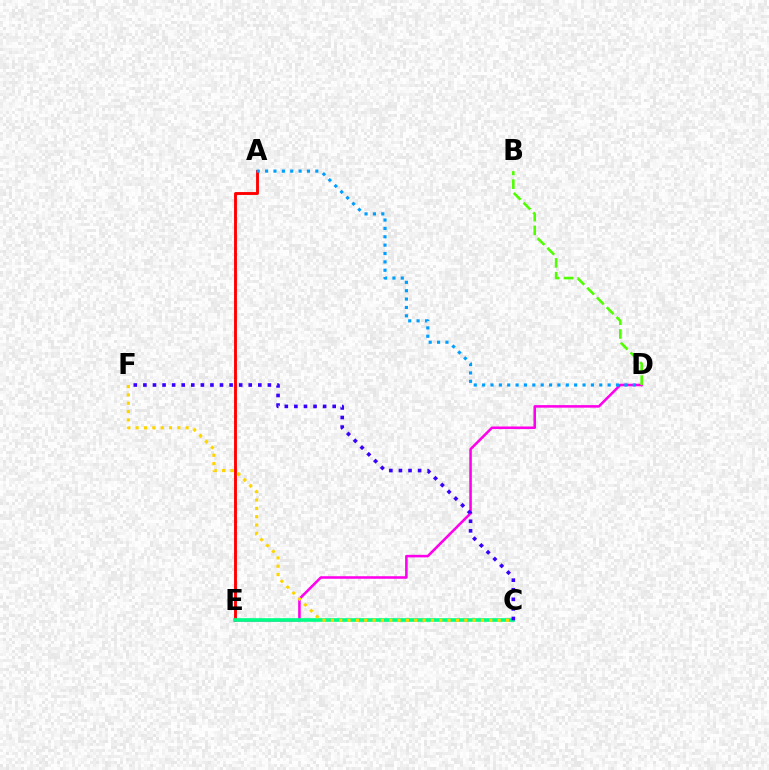{('A', 'E'): [{'color': '#ff0000', 'line_style': 'solid', 'thickness': 2.08}], ('D', 'E'): [{'color': '#ff00ed', 'line_style': 'solid', 'thickness': 1.84}], ('A', 'D'): [{'color': '#009eff', 'line_style': 'dotted', 'thickness': 2.27}], ('C', 'E'): [{'color': '#00ff86', 'line_style': 'solid', 'thickness': 2.63}], ('C', 'F'): [{'color': '#3700ff', 'line_style': 'dotted', 'thickness': 2.6}, {'color': '#ffd500', 'line_style': 'dotted', 'thickness': 2.26}], ('B', 'D'): [{'color': '#4fff00', 'line_style': 'dashed', 'thickness': 1.87}]}